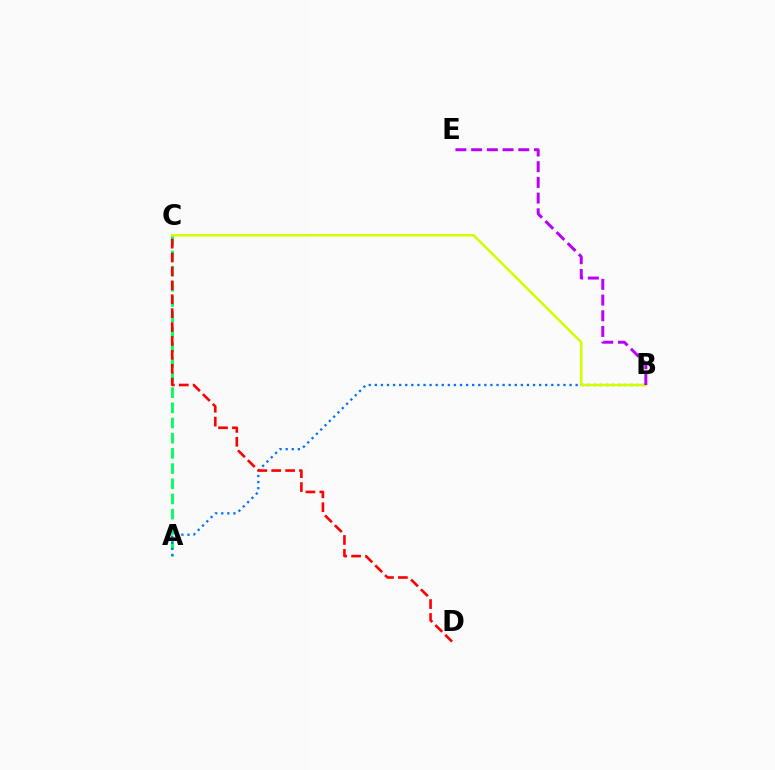{('A', 'C'): [{'color': '#00ff5c', 'line_style': 'dashed', 'thickness': 2.06}], ('A', 'B'): [{'color': '#0074ff', 'line_style': 'dotted', 'thickness': 1.65}], ('B', 'C'): [{'color': '#d1ff00', 'line_style': 'solid', 'thickness': 1.83}], ('B', 'E'): [{'color': '#b900ff', 'line_style': 'dashed', 'thickness': 2.13}], ('C', 'D'): [{'color': '#ff0000', 'line_style': 'dashed', 'thickness': 1.89}]}